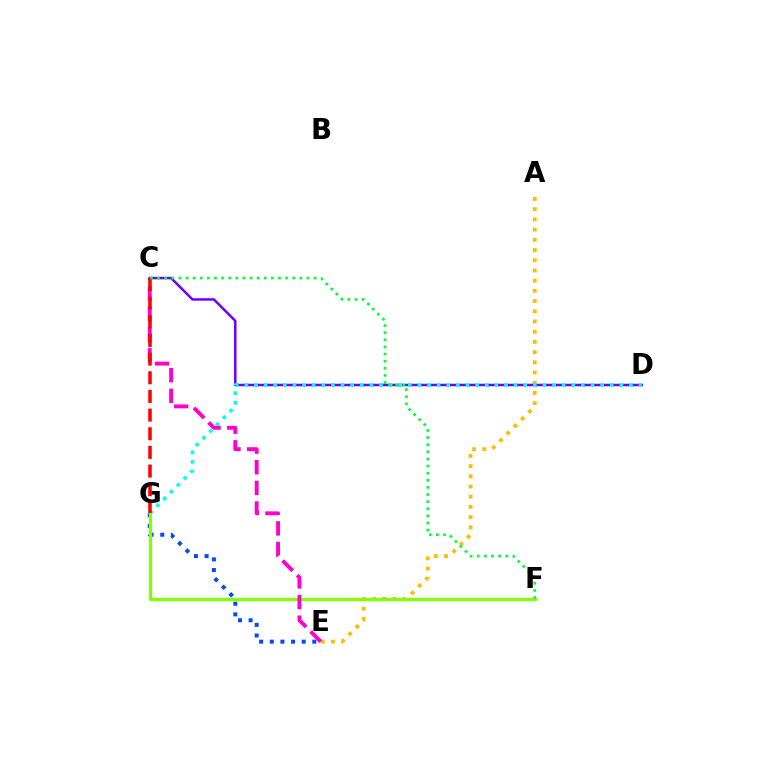{('E', 'G'): [{'color': '#004bff', 'line_style': 'dotted', 'thickness': 2.89}], ('A', 'E'): [{'color': '#ffbd00', 'line_style': 'dotted', 'thickness': 2.77}], ('C', 'D'): [{'color': '#7200ff', 'line_style': 'solid', 'thickness': 1.81}], ('D', 'G'): [{'color': '#00fff6', 'line_style': 'dotted', 'thickness': 2.61}], ('F', 'G'): [{'color': '#84ff00', 'line_style': 'solid', 'thickness': 2.37}], ('C', 'E'): [{'color': '#ff00cf', 'line_style': 'dashed', 'thickness': 2.8}], ('C', 'G'): [{'color': '#ff0000', 'line_style': 'dashed', 'thickness': 2.53}], ('C', 'F'): [{'color': '#00ff39', 'line_style': 'dotted', 'thickness': 1.93}]}